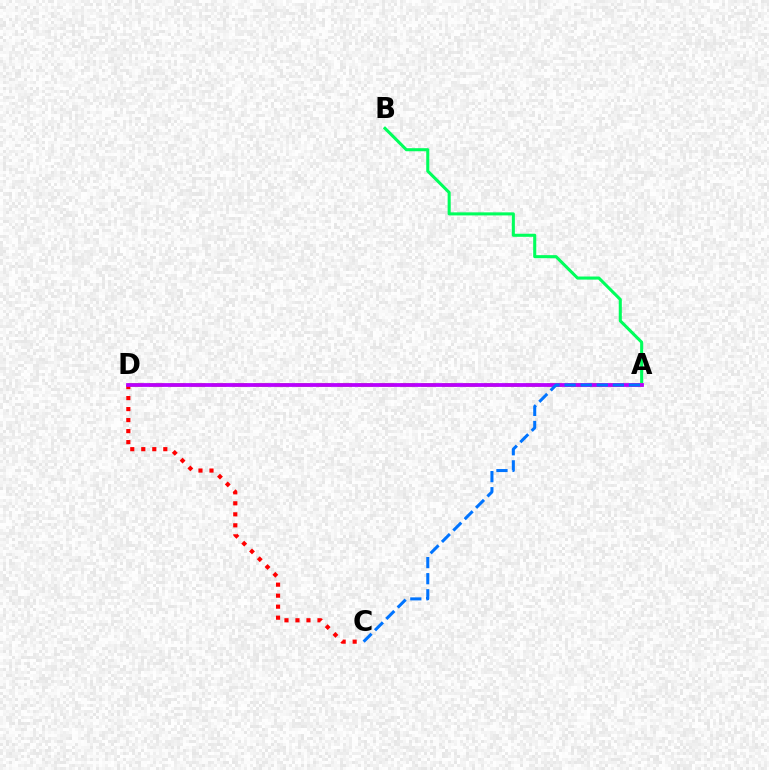{('A', 'B'): [{'color': '#00ff5c', 'line_style': 'solid', 'thickness': 2.21}], ('A', 'D'): [{'color': '#d1ff00', 'line_style': 'dashed', 'thickness': 2.85}, {'color': '#b900ff', 'line_style': 'solid', 'thickness': 2.72}], ('C', 'D'): [{'color': '#ff0000', 'line_style': 'dotted', 'thickness': 2.99}], ('A', 'C'): [{'color': '#0074ff', 'line_style': 'dashed', 'thickness': 2.18}]}